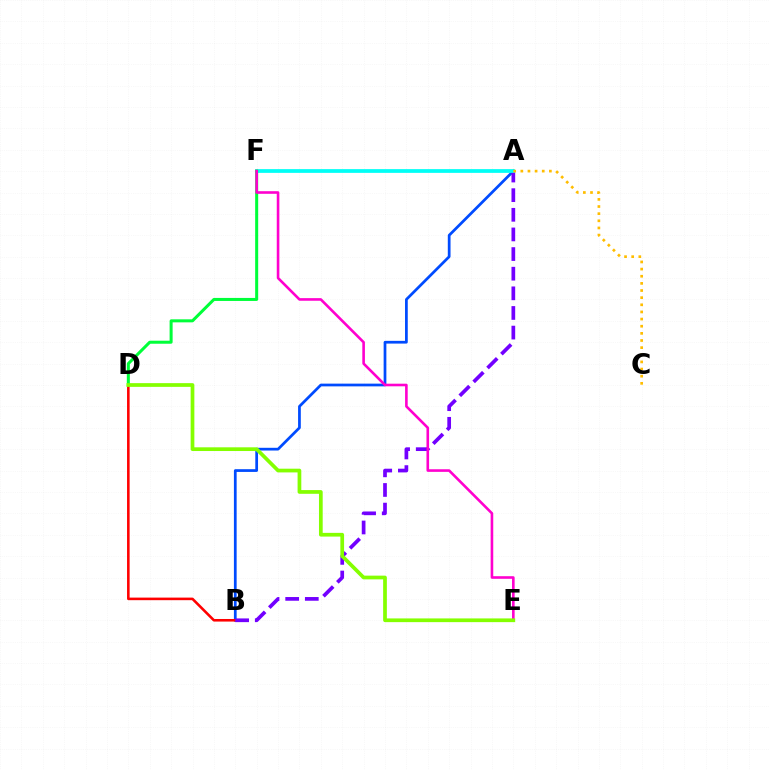{('A', 'B'): [{'color': '#004bff', 'line_style': 'solid', 'thickness': 1.97}, {'color': '#7200ff', 'line_style': 'dashed', 'thickness': 2.67}], ('B', 'D'): [{'color': '#ff0000', 'line_style': 'solid', 'thickness': 1.86}], ('A', 'F'): [{'color': '#00fff6', 'line_style': 'solid', 'thickness': 2.7}], ('D', 'F'): [{'color': '#00ff39', 'line_style': 'solid', 'thickness': 2.18}], ('A', 'C'): [{'color': '#ffbd00', 'line_style': 'dotted', 'thickness': 1.94}], ('E', 'F'): [{'color': '#ff00cf', 'line_style': 'solid', 'thickness': 1.88}], ('D', 'E'): [{'color': '#84ff00', 'line_style': 'solid', 'thickness': 2.68}]}